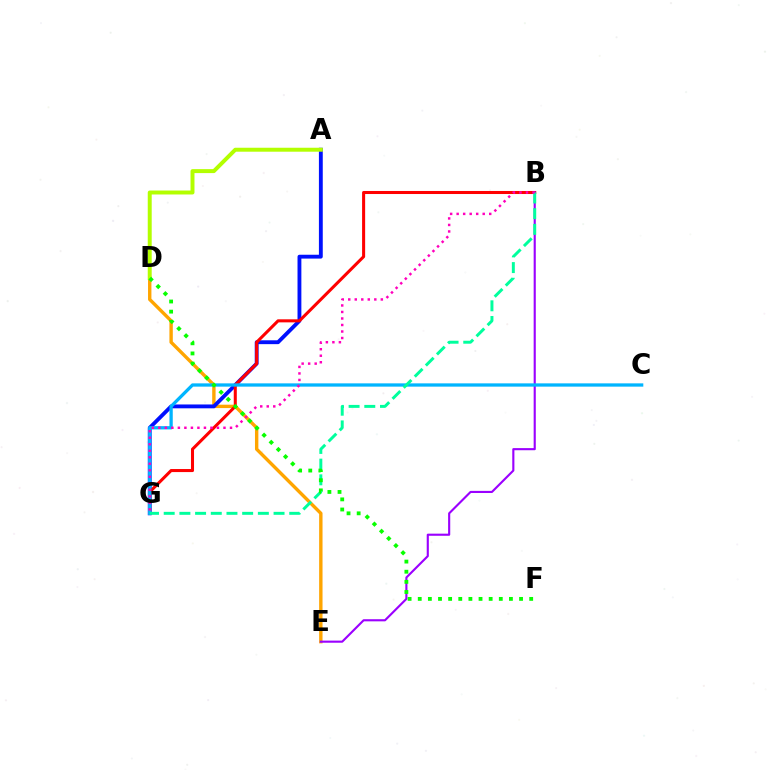{('D', 'E'): [{'color': '#ffa500', 'line_style': 'solid', 'thickness': 2.44}], ('A', 'G'): [{'color': '#0010ff', 'line_style': 'solid', 'thickness': 2.77}], ('A', 'D'): [{'color': '#b3ff00', 'line_style': 'solid', 'thickness': 2.85}], ('B', 'G'): [{'color': '#ff0000', 'line_style': 'solid', 'thickness': 2.19}, {'color': '#00ff9d', 'line_style': 'dashed', 'thickness': 2.13}, {'color': '#ff00bd', 'line_style': 'dotted', 'thickness': 1.77}], ('B', 'E'): [{'color': '#9b00ff', 'line_style': 'solid', 'thickness': 1.53}], ('C', 'G'): [{'color': '#00b5ff', 'line_style': 'solid', 'thickness': 2.36}], ('D', 'F'): [{'color': '#08ff00', 'line_style': 'dotted', 'thickness': 2.75}]}